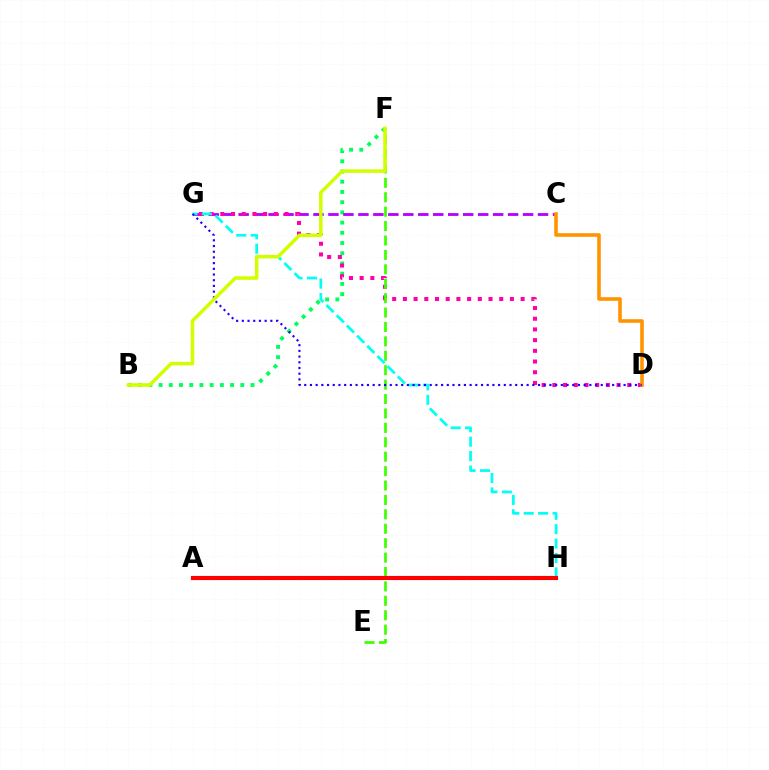{('B', 'F'): [{'color': '#00ff5c', 'line_style': 'dotted', 'thickness': 2.78}, {'color': '#d1ff00', 'line_style': 'solid', 'thickness': 2.53}], ('A', 'H'): [{'color': '#0074ff', 'line_style': 'dotted', 'thickness': 2.66}, {'color': '#ff0000', 'line_style': 'solid', 'thickness': 2.98}], ('C', 'G'): [{'color': '#b900ff', 'line_style': 'dashed', 'thickness': 2.03}], ('D', 'G'): [{'color': '#ff00ac', 'line_style': 'dotted', 'thickness': 2.91}, {'color': '#2500ff', 'line_style': 'dotted', 'thickness': 1.55}], ('C', 'D'): [{'color': '#ff9400', 'line_style': 'solid', 'thickness': 2.59}], ('G', 'H'): [{'color': '#00fff6', 'line_style': 'dashed', 'thickness': 1.96}], ('E', 'F'): [{'color': '#3dff00', 'line_style': 'dashed', 'thickness': 1.96}]}